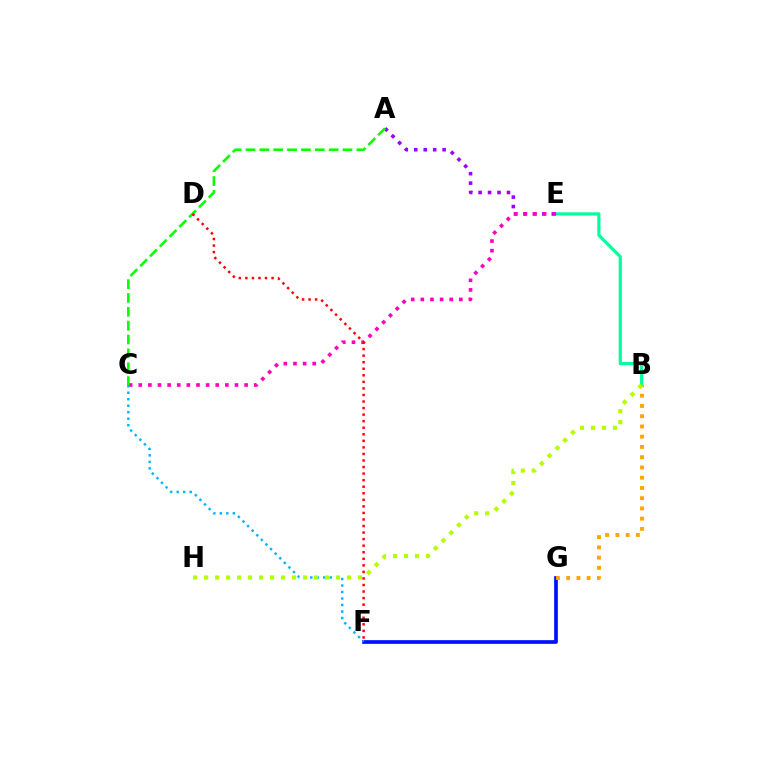{('B', 'E'): [{'color': '#00ff9d', 'line_style': 'solid', 'thickness': 2.28}], ('F', 'G'): [{'color': '#0010ff', 'line_style': 'solid', 'thickness': 2.66}], ('A', 'E'): [{'color': '#9b00ff', 'line_style': 'dotted', 'thickness': 2.57}], ('C', 'E'): [{'color': '#ff00bd', 'line_style': 'dotted', 'thickness': 2.61}], ('B', 'G'): [{'color': '#ffa500', 'line_style': 'dotted', 'thickness': 2.78}], ('C', 'F'): [{'color': '#00b5ff', 'line_style': 'dotted', 'thickness': 1.77}], ('A', 'C'): [{'color': '#08ff00', 'line_style': 'dashed', 'thickness': 1.88}], ('B', 'H'): [{'color': '#b3ff00', 'line_style': 'dotted', 'thickness': 2.98}], ('D', 'F'): [{'color': '#ff0000', 'line_style': 'dotted', 'thickness': 1.78}]}